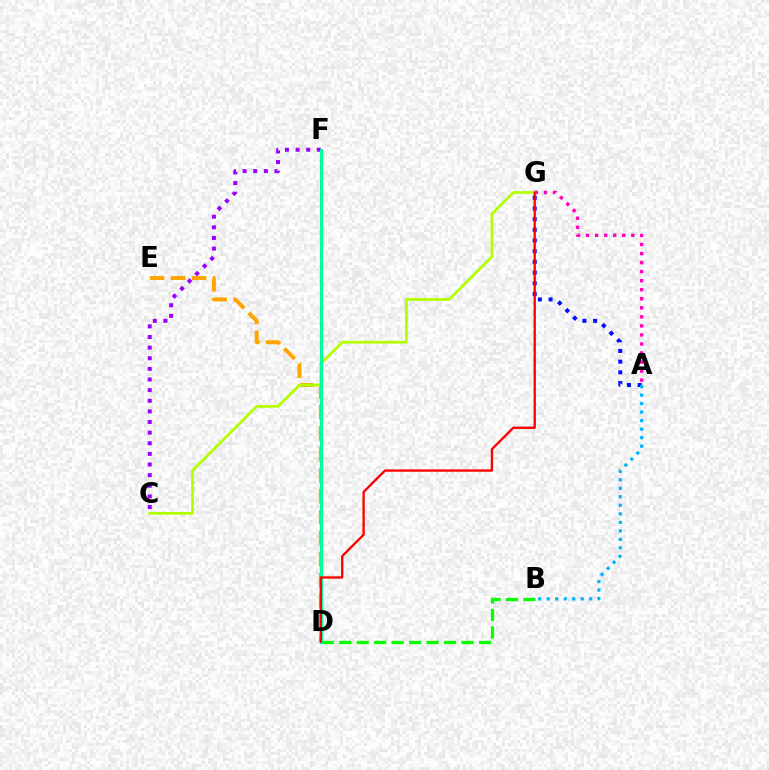{('D', 'E'): [{'color': '#ffa500', 'line_style': 'dashed', 'thickness': 2.85}], ('A', 'G'): [{'color': '#0010ff', 'line_style': 'dotted', 'thickness': 2.9}, {'color': '#ff00bd', 'line_style': 'dotted', 'thickness': 2.46}], ('A', 'B'): [{'color': '#00b5ff', 'line_style': 'dotted', 'thickness': 2.31}], ('B', 'D'): [{'color': '#08ff00', 'line_style': 'dashed', 'thickness': 2.37}], ('C', 'F'): [{'color': '#9b00ff', 'line_style': 'dotted', 'thickness': 2.89}], ('C', 'G'): [{'color': '#b3ff00', 'line_style': 'solid', 'thickness': 1.97}], ('D', 'F'): [{'color': '#00ff9d', 'line_style': 'solid', 'thickness': 2.29}], ('D', 'G'): [{'color': '#ff0000', 'line_style': 'solid', 'thickness': 1.68}]}